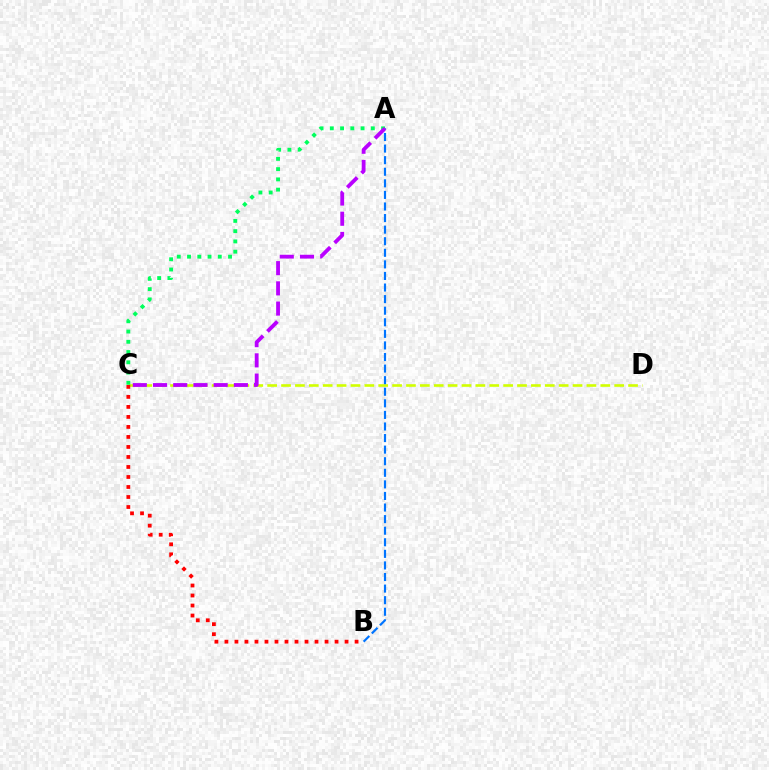{('C', 'D'): [{'color': '#d1ff00', 'line_style': 'dashed', 'thickness': 1.89}], ('A', 'B'): [{'color': '#0074ff', 'line_style': 'dashed', 'thickness': 1.57}], ('A', 'C'): [{'color': '#00ff5c', 'line_style': 'dotted', 'thickness': 2.79}, {'color': '#b900ff', 'line_style': 'dashed', 'thickness': 2.75}], ('B', 'C'): [{'color': '#ff0000', 'line_style': 'dotted', 'thickness': 2.72}]}